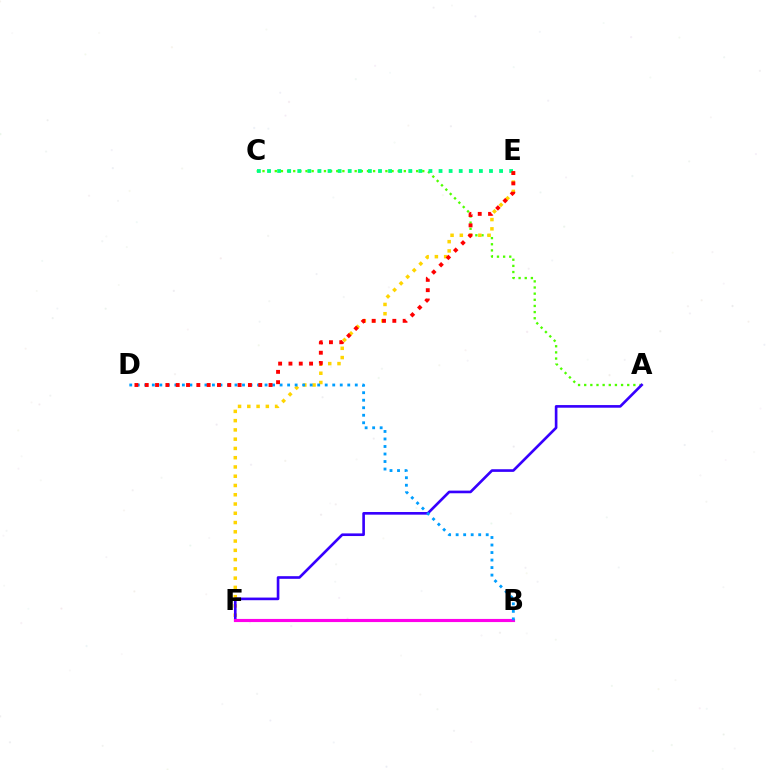{('A', 'C'): [{'color': '#4fff00', 'line_style': 'dotted', 'thickness': 1.67}], ('E', 'F'): [{'color': '#ffd500', 'line_style': 'dotted', 'thickness': 2.52}], ('A', 'F'): [{'color': '#3700ff', 'line_style': 'solid', 'thickness': 1.9}], ('B', 'F'): [{'color': '#ff00ed', 'line_style': 'solid', 'thickness': 2.25}], ('B', 'D'): [{'color': '#009eff', 'line_style': 'dotted', 'thickness': 2.04}], ('C', 'E'): [{'color': '#00ff86', 'line_style': 'dotted', 'thickness': 2.74}], ('D', 'E'): [{'color': '#ff0000', 'line_style': 'dotted', 'thickness': 2.8}]}